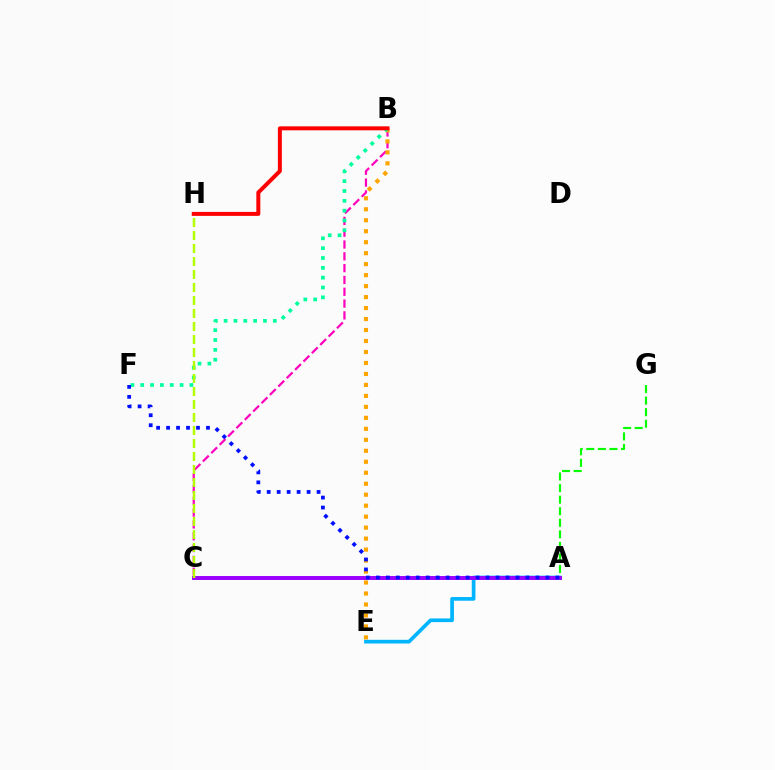{('B', 'C'): [{'color': '#ff00bd', 'line_style': 'dashed', 'thickness': 1.61}], ('B', 'E'): [{'color': '#ffa500', 'line_style': 'dotted', 'thickness': 2.98}], ('A', 'E'): [{'color': '#00b5ff', 'line_style': 'solid', 'thickness': 2.66}], ('A', 'G'): [{'color': '#08ff00', 'line_style': 'dashed', 'thickness': 1.57}], ('A', 'C'): [{'color': '#9b00ff', 'line_style': 'solid', 'thickness': 2.84}], ('B', 'F'): [{'color': '#00ff9d', 'line_style': 'dotted', 'thickness': 2.67}], ('C', 'H'): [{'color': '#b3ff00', 'line_style': 'dashed', 'thickness': 1.77}], ('A', 'F'): [{'color': '#0010ff', 'line_style': 'dotted', 'thickness': 2.71}], ('B', 'H'): [{'color': '#ff0000', 'line_style': 'solid', 'thickness': 2.87}]}